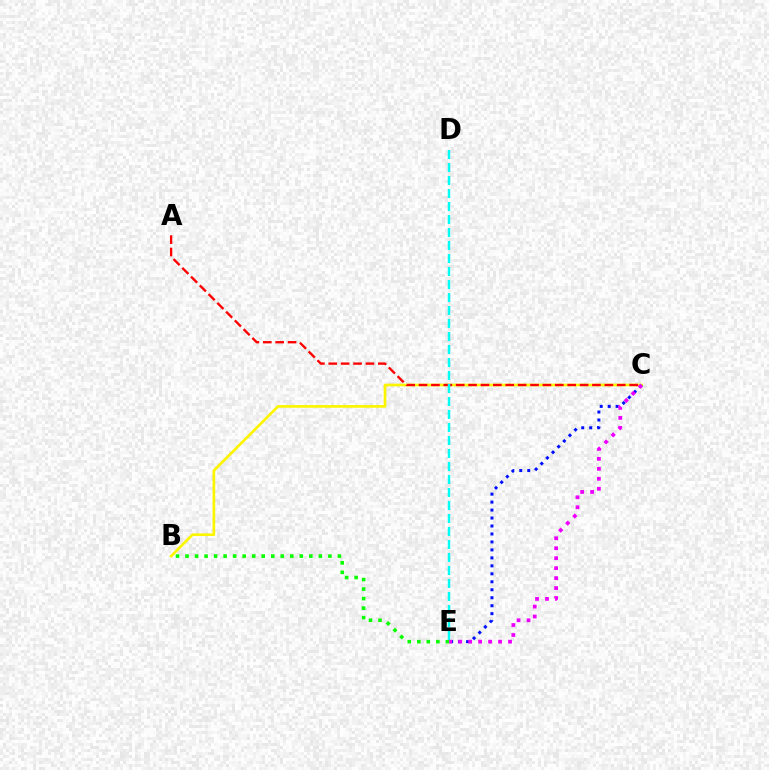{('B', 'C'): [{'color': '#fcf500', 'line_style': 'solid', 'thickness': 1.93}], ('A', 'C'): [{'color': '#ff0000', 'line_style': 'dashed', 'thickness': 1.68}], ('B', 'E'): [{'color': '#08ff00', 'line_style': 'dotted', 'thickness': 2.59}], ('C', 'E'): [{'color': '#0010ff', 'line_style': 'dotted', 'thickness': 2.17}, {'color': '#ee00ff', 'line_style': 'dotted', 'thickness': 2.71}], ('D', 'E'): [{'color': '#00fff6', 'line_style': 'dashed', 'thickness': 1.77}]}